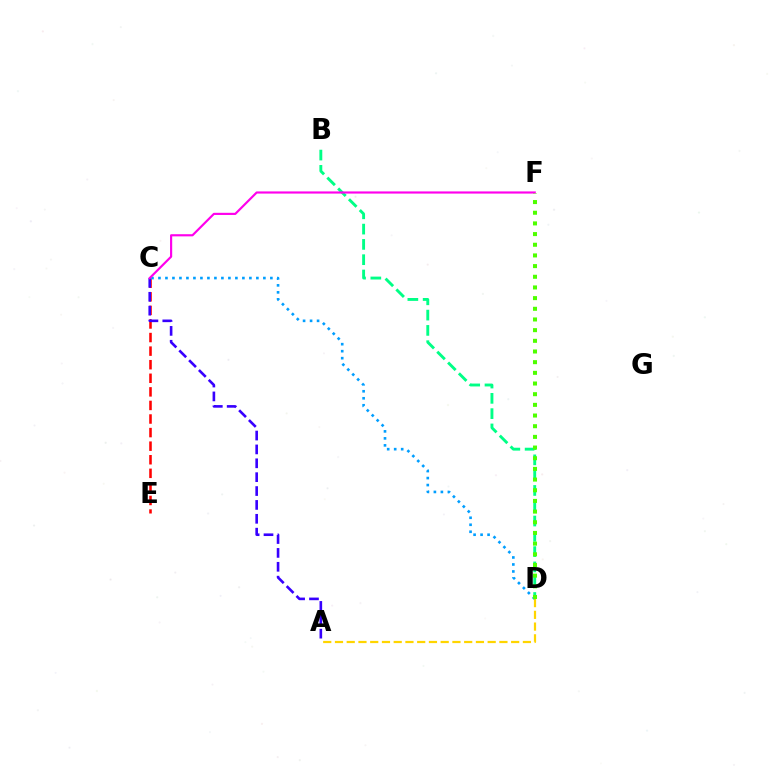{('B', 'D'): [{'color': '#00ff86', 'line_style': 'dashed', 'thickness': 2.08}], ('C', 'E'): [{'color': '#ff0000', 'line_style': 'dashed', 'thickness': 1.84}], ('A', 'C'): [{'color': '#3700ff', 'line_style': 'dashed', 'thickness': 1.88}], ('A', 'D'): [{'color': '#ffd500', 'line_style': 'dashed', 'thickness': 1.6}], ('C', 'D'): [{'color': '#009eff', 'line_style': 'dotted', 'thickness': 1.9}], ('C', 'F'): [{'color': '#ff00ed', 'line_style': 'solid', 'thickness': 1.56}], ('D', 'F'): [{'color': '#4fff00', 'line_style': 'dotted', 'thickness': 2.9}]}